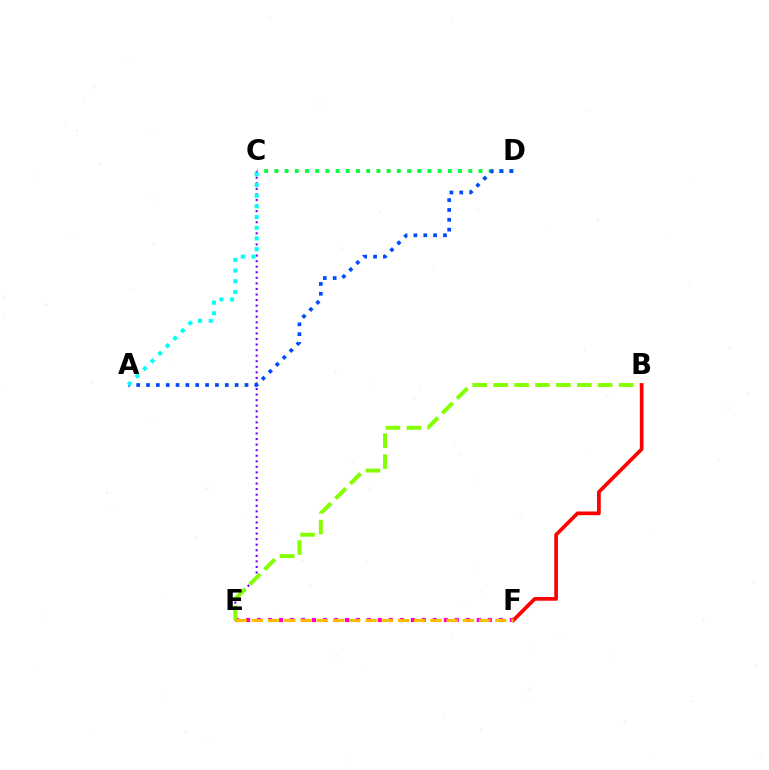{('C', 'E'): [{'color': '#7200ff', 'line_style': 'dotted', 'thickness': 1.51}], ('E', 'F'): [{'color': '#ff00cf', 'line_style': 'dotted', 'thickness': 2.99}, {'color': '#ffbd00', 'line_style': 'dashed', 'thickness': 2.21}], ('B', 'E'): [{'color': '#84ff00', 'line_style': 'dashed', 'thickness': 2.84}], ('B', 'F'): [{'color': '#ff0000', 'line_style': 'solid', 'thickness': 2.66}], ('C', 'D'): [{'color': '#00ff39', 'line_style': 'dotted', 'thickness': 2.77}], ('A', 'D'): [{'color': '#004bff', 'line_style': 'dotted', 'thickness': 2.68}], ('A', 'C'): [{'color': '#00fff6', 'line_style': 'dotted', 'thickness': 2.91}]}